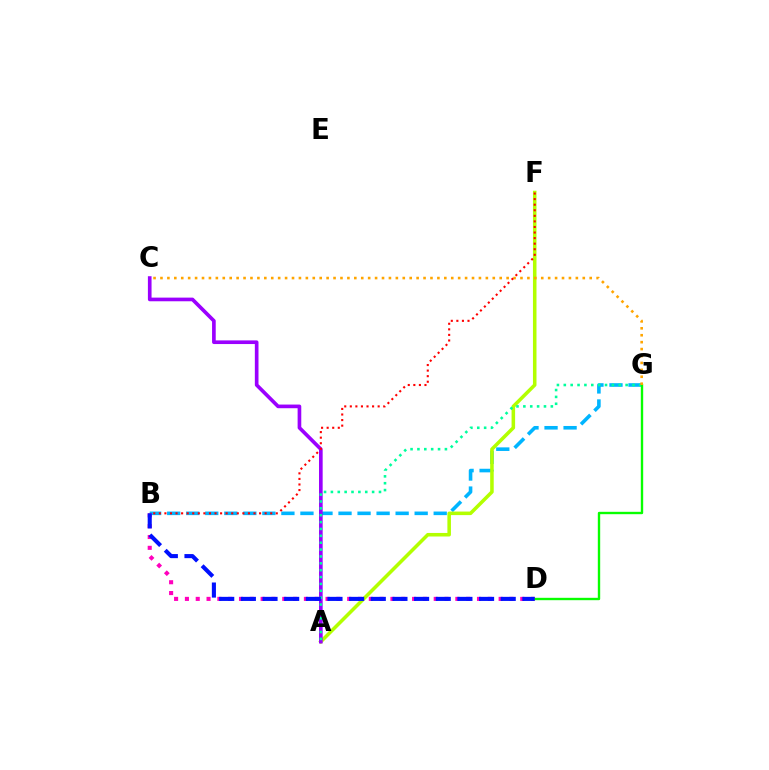{('B', 'G'): [{'color': '#00b5ff', 'line_style': 'dashed', 'thickness': 2.59}], ('B', 'D'): [{'color': '#ff00bd', 'line_style': 'dotted', 'thickness': 2.94}, {'color': '#0010ff', 'line_style': 'dashed', 'thickness': 2.94}], ('A', 'F'): [{'color': '#b3ff00', 'line_style': 'solid', 'thickness': 2.55}], ('A', 'C'): [{'color': '#9b00ff', 'line_style': 'solid', 'thickness': 2.63}], ('A', 'G'): [{'color': '#00ff9d', 'line_style': 'dotted', 'thickness': 1.87}], ('D', 'G'): [{'color': '#08ff00', 'line_style': 'solid', 'thickness': 1.71}], ('C', 'G'): [{'color': '#ffa500', 'line_style': 'dotted', 'thickness': 1.88}], ('B', 'F'): [{'color': '#ff0000', 'line_style': 'dotted', 'thickness': 1.51}]}